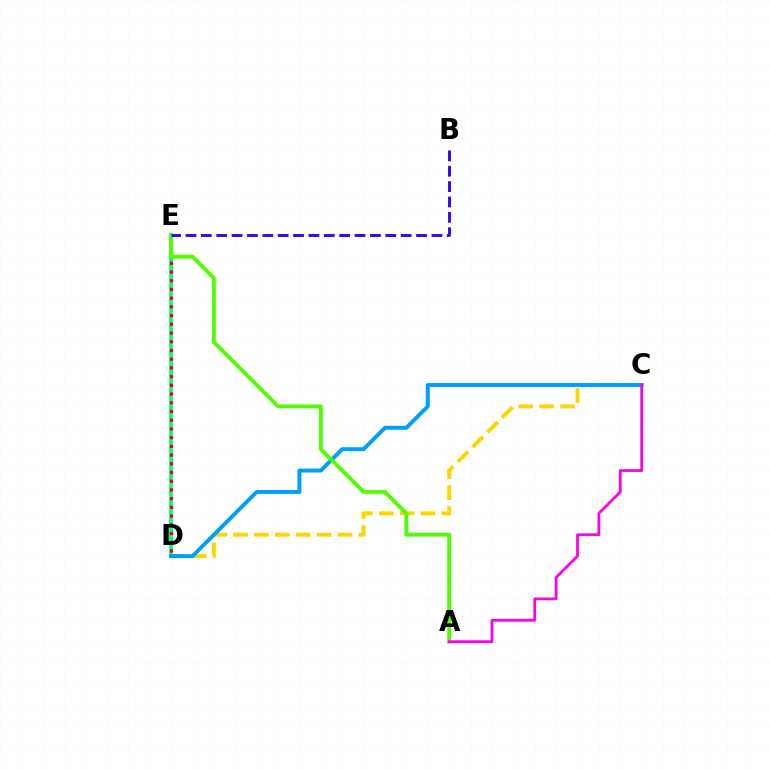{('D', 'E'): [{'color': '#00ff86', 'line_style': 'solid', 'thickness': 2.78}, {'color': '#ff0000', 'line_style': 'dotted', 'thickness': 2.37}], ('C', 'D'): [{'color': '#ffd500', 'line_style': 'dashed', 'thickness': 2.84}, {'color': '#009eff', 'line_style': 'solid', 'thickness': 2.82}], ('A', 'E'): [{'color': '#4fff00', 'line_style': 'solid', 'thickness': 2.78}], ('A', 'C'): [{'color': '#ff00ed', 'line_style': 'solid', 'thickness': 2.0}], ('B', 'E'): [{'color': '#3700ff', 'line_style': 'dashed', 'thickness': 2.09}]}